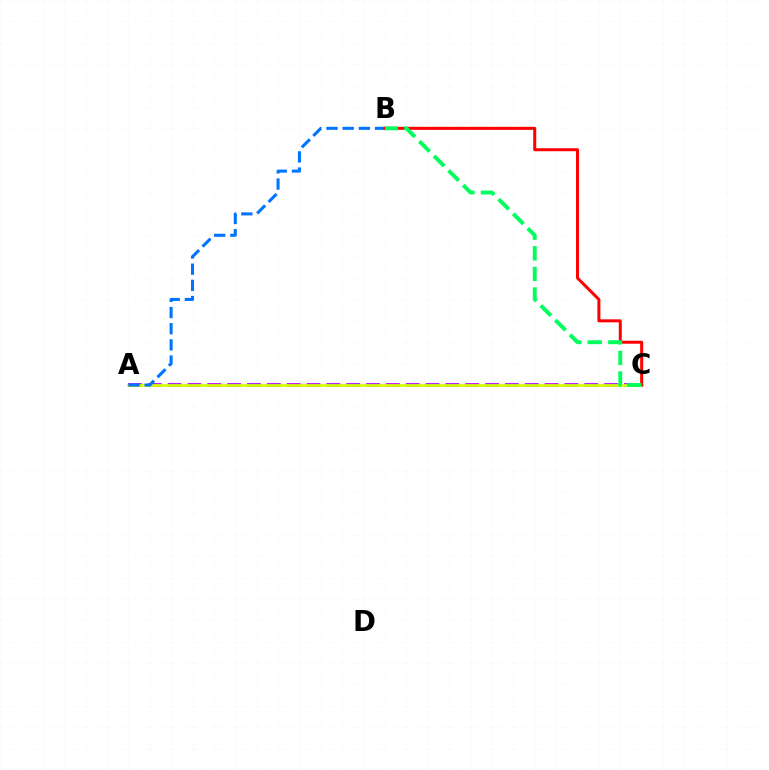{('A', 'C'): [{'color': '#b900ff', 'line_style': 'dashed', 'thickness': 2.7}, {'color': '#d1ff00', 'line_style': 'solid', 'thickness': 1.98}], ('A', 'B'): [{'color': '#0074ff', 'line_style': 'dashed', 'thickness': 2.2}], ('B', 'C'): [{'color': '#ff0000', 'line_style': 'solid', 'thickness': 2.16}, {'color': '#00ff5c', 'line_style': 'dashed', 'thickness': 2.8}]}